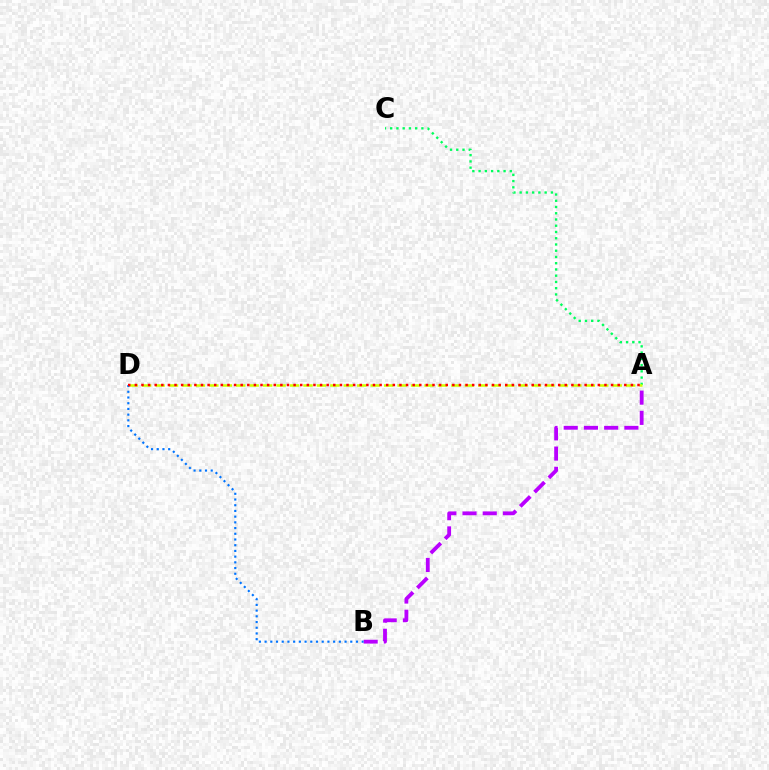{('A', 'B'): [{'color': '#b900ff', 'line_style': 'dashed', 'thickness': 2.75}], ('A', 'C'): [{'color': '#00ff5c', 'line_style': 'dotted', 'thickness': 1.7}], ('A', 'D'): [{'color': '#d1ff00', 'line_style': 'dashed', 'thickness': 1.83}, {'color': '#ff0000', 'line_style': 'dotted', 'thickness': 1.8}], ('B', 'D'): [{'color': '#0074ff', 'line_style': 'dotted', 'thickness': 1.55}]}